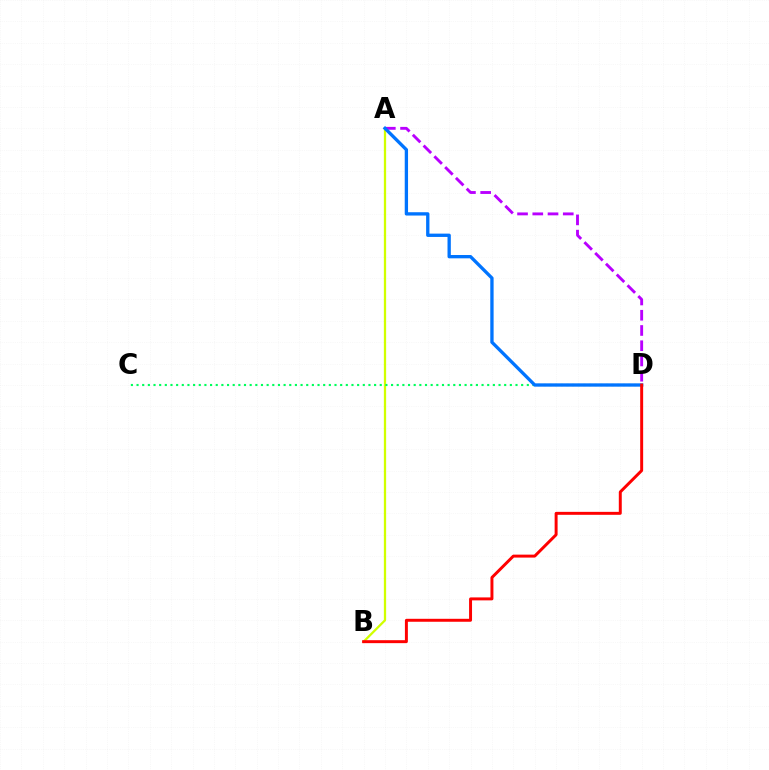{('A', 'B'): [{'color': '#d1ff00', 'line_style': 'solid', 'thickness': 1.64}], ('C', 'D'): [{'color': '#00ff5c', 'line_style': 'dotted', 'thickness': 1.54}], ('A', 'D'): [{'color': '#b900ff', 'line_style': 'dashed', 'thickness': 2.07}, {'color': '#0074ff', 'line_style': 'solid', 'thickness': 2.39}], ('B', 'D'): [{'color': '#ff0000', 'line_style': 'solid', 'thickness': 2.13}]}